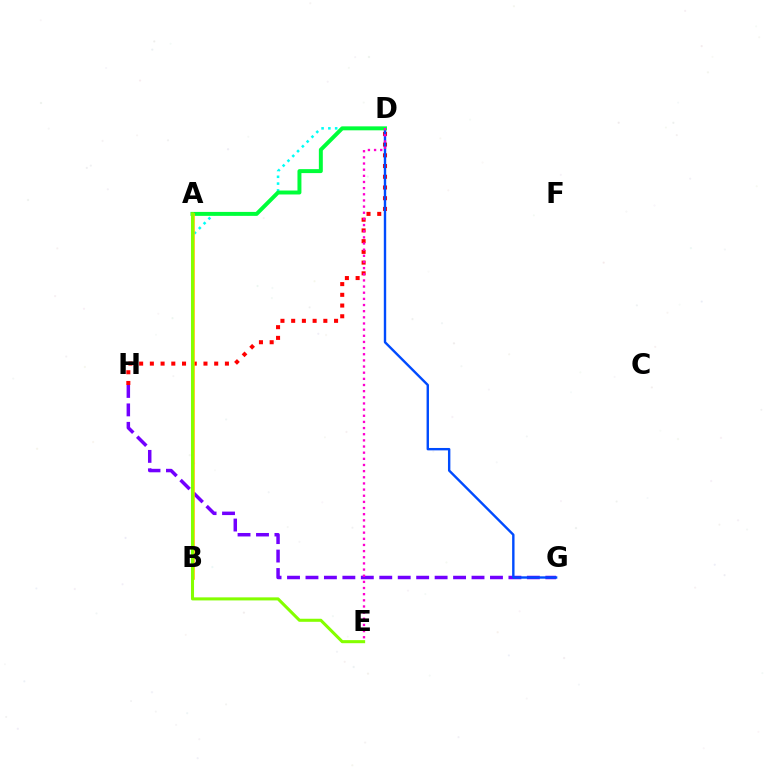{('B', 'D'): [{'color': '#00fff6', 'line_style': 'dotted', 'thickness': 1.85}], ('D', 'H'): [{'color': '#ff0000', 'line_style': 'dotted', 'thickness': 2.91}], ('G', 'H'): [{'color': '#7200ff', 'line_style': 'dashed', 'thickness': 2.51}], ('D', 'G'): [{'color': '#004bff', 'line_style': 'solid', 'thickness': 1.73}], ('A', 'D'): [{'color': '#00ff39', 'line_style': 'solid', 'thickness': 2.85}], ('A', 'B'): [{'color': '#ffbd00', 'line_style': 'solid', 'thickness': 1.89}], ('A', 'E'): [{'color': '#84ff00', 'line_style': 'solid', 'thickness': 2.2}], ('D', 'E'): [{'color': '#ff00cf', 'line_style': 'dotted', 'thickness': 1.67}]}